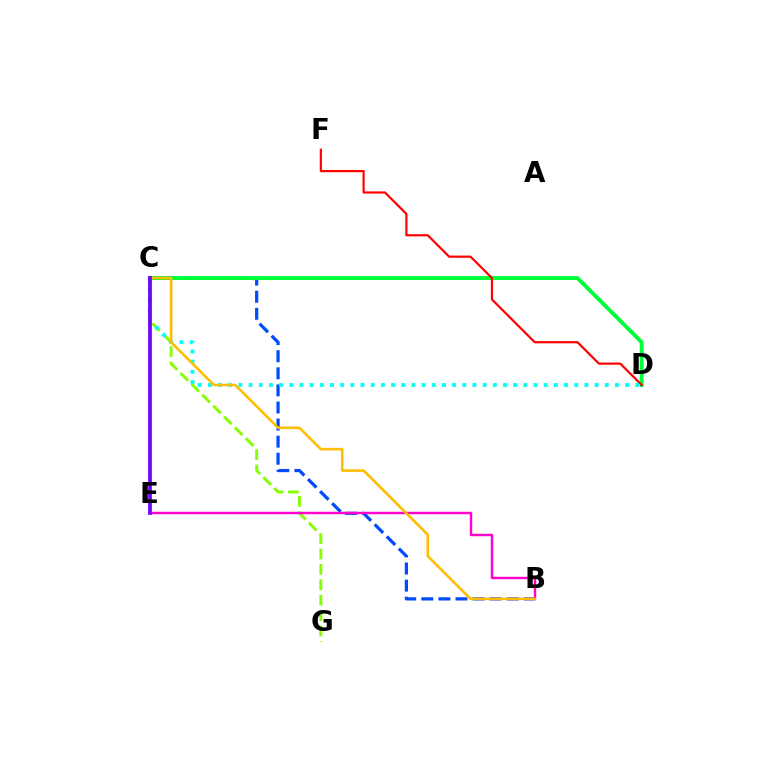{('B', 'C'): [{'color': '#004bff', 'line_style': 'dashed', 'thickness': 2.32}, {'color': '#ffbd00', 'line_style': 'solid', 'thickness': 1.86}], ('C', 'G'): [{'color': '#84ff00', 'line_style': 'dashed', 'thickness': 2.09}], ('C', 'D'): [{'color': '#00ff39', 'line_style': 'solid', 'thickness': 2.81}, {'color': '#00fff6', 'line_style': 'dotted', 'thickness': 2.76}], ('D', 'F'): [{'color': '#ff0000', 'line_style': 'solid', 'thickness': 1.58}], ('B', 'E'): [{'color': '#ff00cf', 'line_style': 'solid', 'thickness': 1.74}], ('C', 'E'): [{'color': '#7200ff', 'line_style': 'solid', 'thickness': 2.69}]}